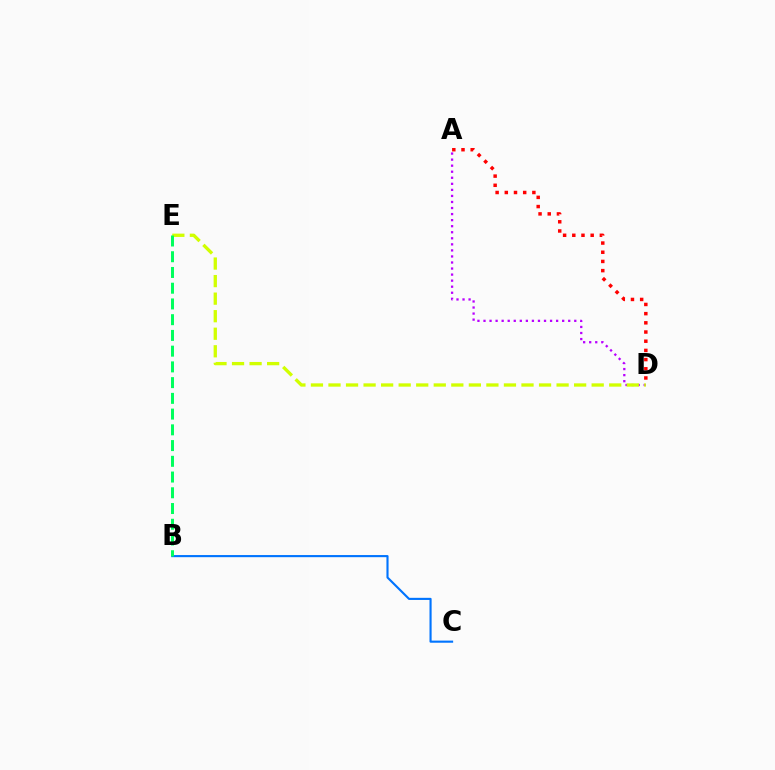{('A', 'D'): [{'color': '#b900ff', 'line_style': 'dotted', 'thickness': 1.64}, {'color': '#ff0000', 'line_style': 'dotted', 'thickness': 2.5}], ('B', 'C'): [{'color': '#0074ff', 'line_style': 'solid', 'thickness': 1.53}], ('D', 'E'): [{'color': '#d1ff00', 'line_style': 'dashed', 'thickness': 2.38}], ('B', 'E'): [{'color': '#00ff5c', 'line_style': 'dashed', 'thickness': 2.14}]}